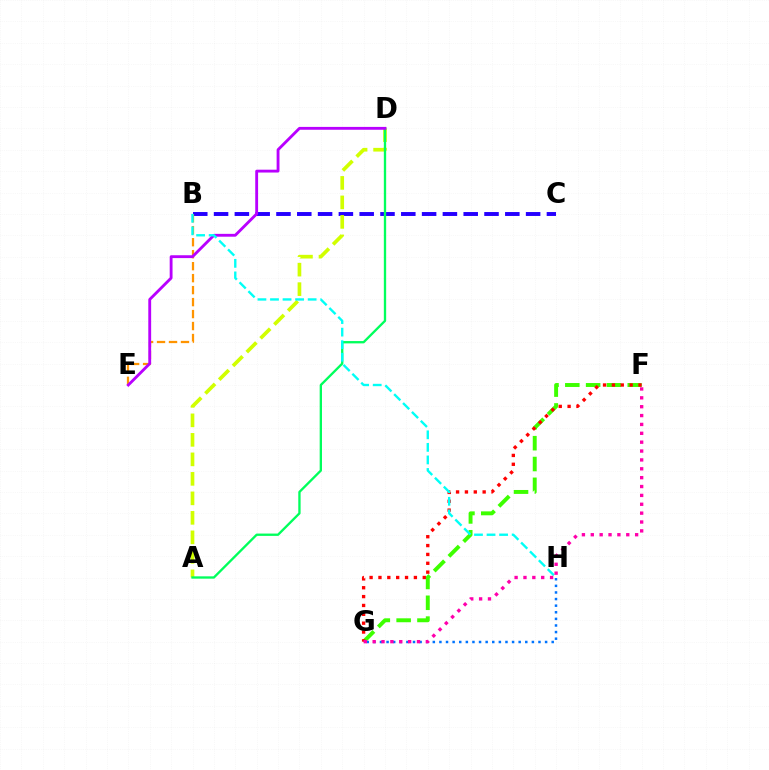{('B', 'C'): [{'color': '#2500ff', 'line_style': 'dashed', 'thickness': 2.83}], ('F', 'G'): [{'color': '#3dff00', 'line_style': 'dashed', 'thickness': 2.83}, {'color': '#ff0000', 'line_style': 'dotted', 'thickness': 2.41}, {'color': '#ff00ac', 'line_style': 'dotted', 'thickness': 2.41}], ('B', 'E'): [{'color': '#ff9400', 'line_style': 'dashed', 'thickness': 1.63}], ('A', 'D'): [{'color': '#d1ff00', 'line_style': 'dashed', 'thickness': 2.65}, {'color': '#00ff5c', 'line_style': 'solid', 'thickness': 1.67}], ('G', 'H'): [{'color': '#0074ff', 'line_style': 'dotted', 'thickness': 1.79}], ('D', 'E'): [{'color': '#b900ff', 'line_style': 'solid', 'thickness': 2.05}], ('B', 'H'): [{'color': '#00fff6', 'line_style': 'dashed', 'thickness': 1.71}]}